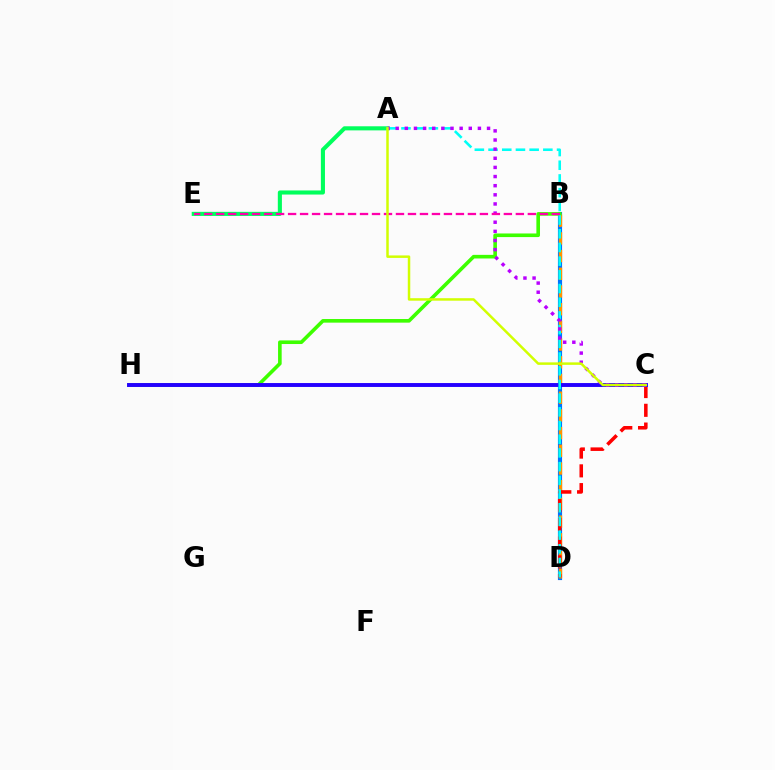{('B', 'D'): [{'color': '#0074ff', 'line_style': 'solid', 'thickness': 2.99}, {'color': '#ff9400', 'line_style': 'dashed', 'thickness': 2.4}], ('C', 'D'): [{'color': '#ff0000', 'line_style': 'dashed', 'thickness': 2.55}], ('A', 'E'): [{'color': '#00ff5c', 'line_style': 'solid', 'thickness': 2.95}], ('B', 'H'): [{'color': '#3dff00', 'line_style': 'solid', 'thickness': 2.6}], ('C', 'H'): [{'color': '#2500ff', 'line_style': 'solid', 'thickness': 2.81}], ('A', 'D'): [{'color': '#00fff6', 'line_style': 'dashed', 'thickness': 1.86}], ('A', 'C'): [{'color': '#b900ff', 'line_style': 'dotted', 'thickness': 2.48}, {'color': '#d1ff00', 'line_style': 'solid', 'thickness': 1.79}], ('B', 'E'): [{'color': '#ff00ac', 'line_style': 'dashed', 'thickness': 1.63}]}